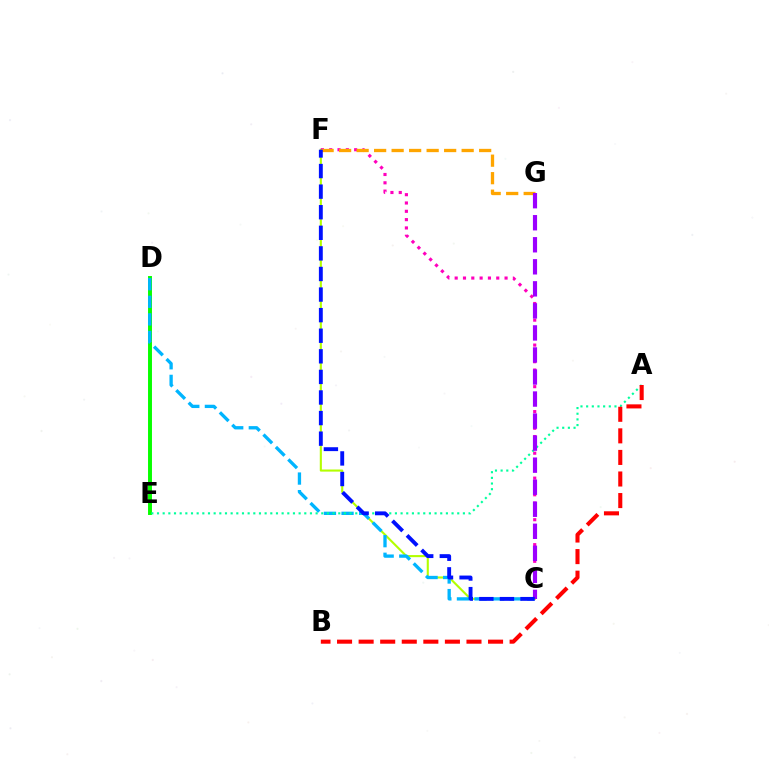{('C', 'F'): [{'color': '#b3ff00', 'line_style': 'solid', 'thickness': 1.52}, {'color': '#ff00bd', 'line_style': 'dotted', 'thickness': 2.26}, {'color': '#0010ff', 'line_style': 'dashed', 'thickness': 2.8}], ('D', 'E'): [{'color': '#08ff00', 'line_style': 'solid', 'thickness': 2.83}], ('C', 'D'): [{'color': '#00b5ff', 'line_style': 'dashed', 'thickness': 2.39}], ('A', 'E'): [{'color': '#00ff9d', 'line_style': 'dotted', 'thickness': 1.54}], ('A', 'B'): [{'color': '#ff0000', 'line_style': 'dashed', 'thickness': 2.93}], ('F', 'G'): [{'color': '#ffa500', 'line_style': 'dashed', 'thickness': 2.38}], ('C', 'G'): [{'color': '#9b00ff', 'line_style': 'dashed', 'thickness': 2.99}]}